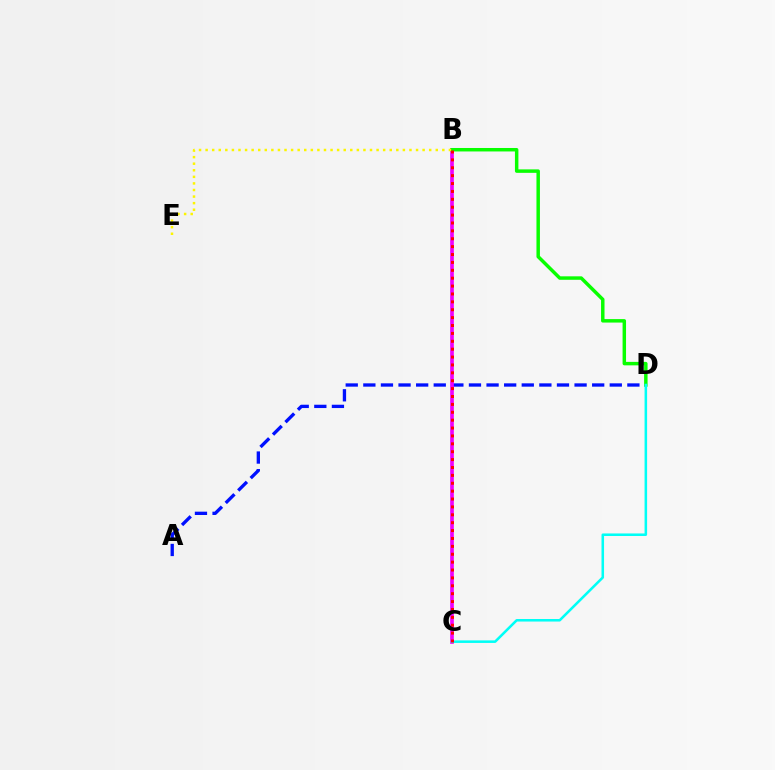{('A', 'D'): [{'color': '#0010ff', 'line_style': 'dashed', 'thickness': 2.39}], ('B', 'C'): [{'color': '#ee00ff', 'line_style': 'solid', 'thickness': 2.65}, {'color': '#ff0000', 'line_style': 'dotted', 'thickness': 2.14}], ('B', 'D'): [{'color': '#08ff00', 'line_style': 'solid', 'thickness': 2.49}], ('B', 'E'): [{'color': '#fcf500', 'line_style': 'dotted', 'thickness': 1.79}], ('C', 'D'): [{'color': '#00fff6', 'line_style': 'solid', 'thickness': 1.83}]}